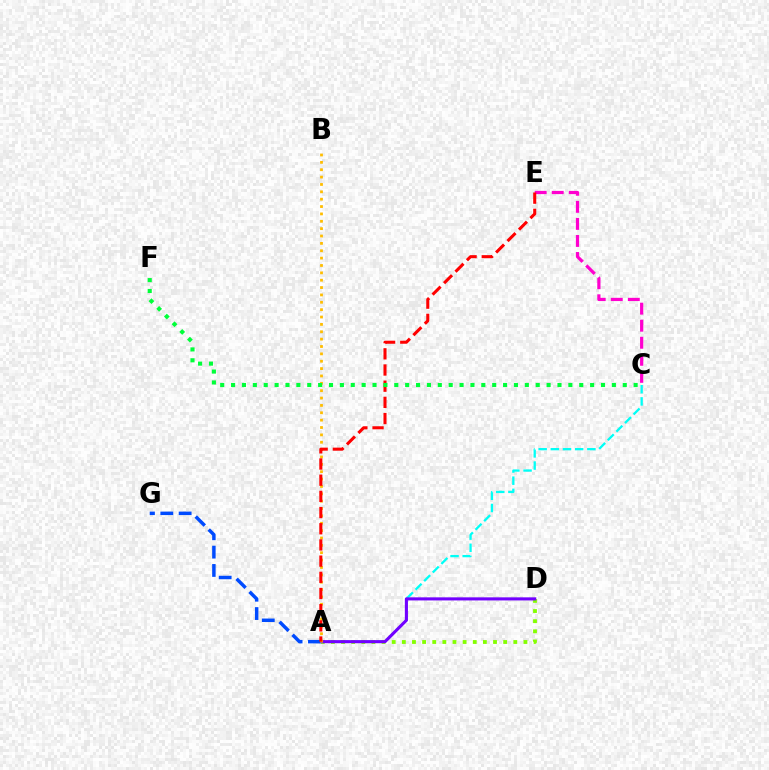{('A', 'C'): [{'color': '#00fff6', 'line_style': 'dashed', 'thickness': 1.65}], ('A', 'D'): [{'color': '#84ff00', 'line_style': 'dotted', 'thickness': 2.75}, {'color': '#7200ff', 'line_style': 'solid', 'thickness': 2.22}], ('C', 'E'): [{'color': '#ff00cf', 'line_style': 'dashed', 'thickness': 2.32}], ('A', 'G'): [{'color': '#004bff', 'line_style': 'dashed', 'thickness': 2.49}], ('A', 'B'): [{'color': '#ffbd00', 'line_style': 'dotted', 'thickness': 2.0}], ('A', 'E'): [{'color': '#ff0000', 'line_style': 'dashed', 'thickness': 2.2}], ('C', 'F'): [{'color': '#00ff39', 'line_style': 'dotted', 'thickness': 2.96}]}